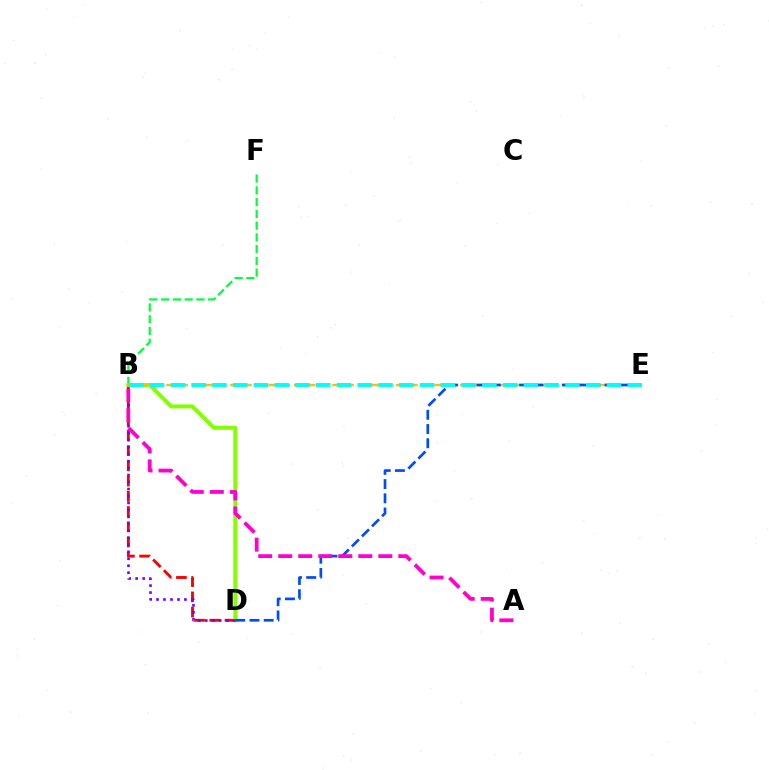{('B', 'F'): [{'color': '#00ff39', 'line_style': 'dashed', 'thickness': 1.6}], ('B', 'D'): [{'color': '#ff0000', 'line_style': 'dashed', 'thickness': 2.07}, {'color': '#84ff00', 'line_style': 'solid', 'thickness': 2.86}, {'color': '#7200ff', 'line_style': 'dotted', 'thickness': 1.9}], ('B', 'E'): [{'color': '#ffbd00', 'line_style': 'dashed', 'thickness': 1.73}, {'color': '#00fff6', 'line_style': 'dashed', 'thickness': 2.82}], ('D', 'E'): [{'color': '#004bff', 'line_style': 'dashed', 'thickness': 1.93}], ('A', 'B'): [{'color': '#ff00cf', 'line_style': 'dashed', 'thickness': 2.72}]}